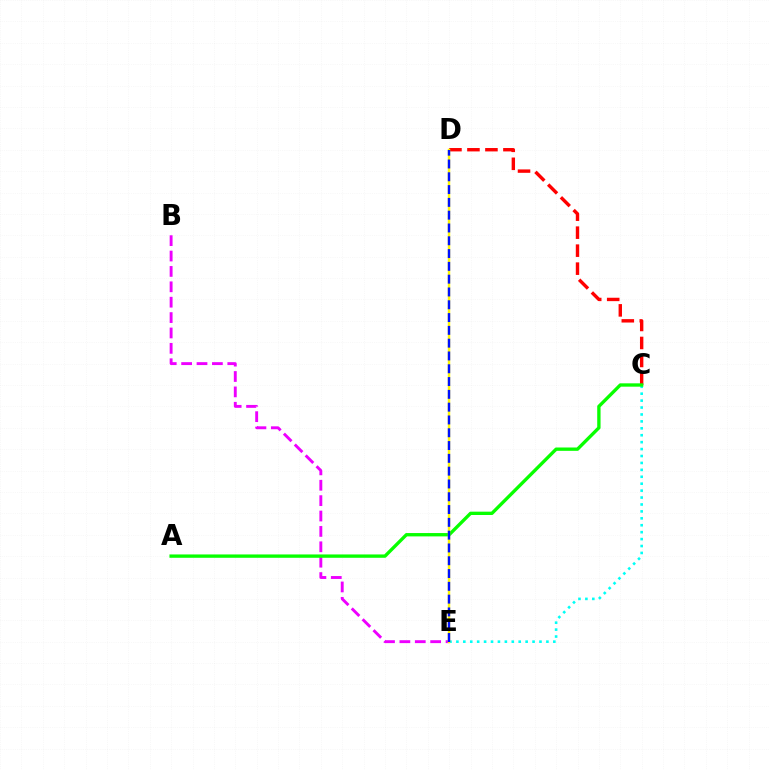{('B', 'E'): [{'color': '#ee00ff', 'line_style': 'dashed', 'thickness': 2.09}], ('C', 'E'): [{'color': '#00fff6', 'line_style': 'dotted', 'thickness': 1.88}], ('C', 'D'): [{'color': '#ff0000', 'line_style': 'dashed', 'thickness': 2.44}], ('A', 'C'): [{'color': '#08ff00', 'line_style': 'solid', 'thickness': 2.4}], ('D', 'E'): [{'color': '#fcf500', 'line_style': 'solid', 'thickness': 1.76}, {'color': '#0010ff', 'line_style': 'dashed', 'thickness': 1.74}]}